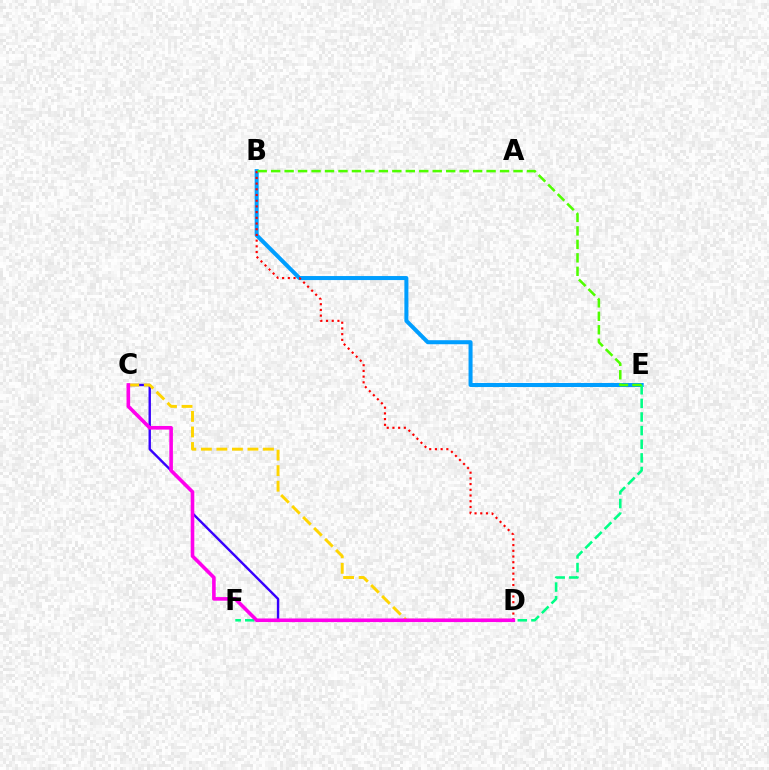{('B', 'E'): [{'color': '#009eff', 'line_style': 'solid', 'thickness': 2.9}, {'color': '#4fff00', 'line_style': 'dashed', 'thickness': 1.83}], ('E', 'F'): [{'color': '#00ff86', 'line_style': 'dashed', 'thickness': 1.85}], ('C', 'D'): [{'color': '#3700ff', 'line_style': 'solid', 'thickness': 1.72}, {'color': '#ffd500', 'line_style': 'dashed', 'thickness': 2.11}, {'color': '#ff00ed', 'line_style': 'solid', 'thickness': 2.6}], ('B', 'D'): [{'color': '#ff0000', 'line_style': 'dotted', 'thickness': 1.55}]}